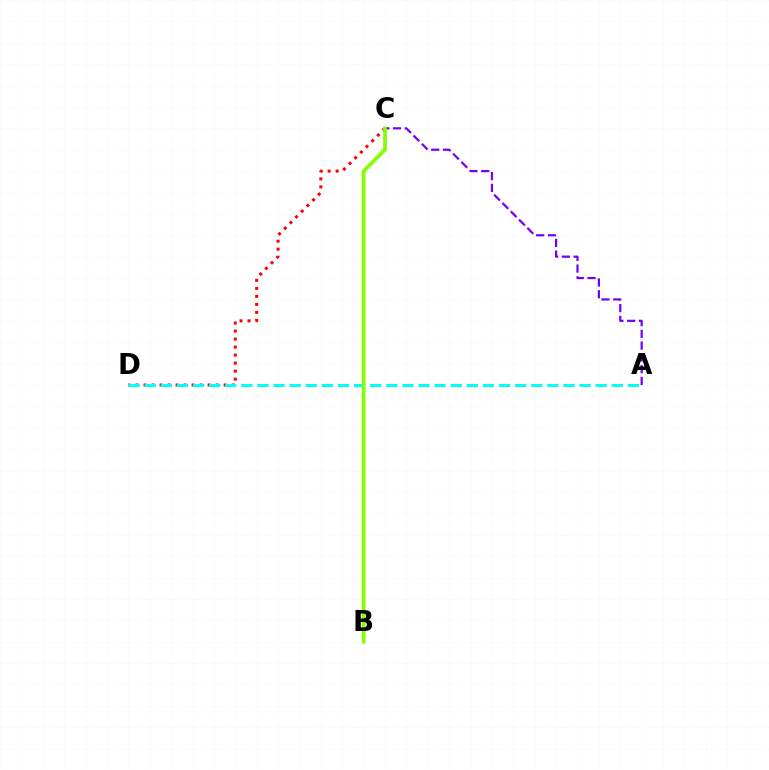{('C', 'D'): [{'color': '#ff0000', 'line_style': 'dotted', 'thickness': 2.18}], ('A', 'C'): [{'color': '#7200ff', 'line_style': 'dashed', 'thickness': 1.6}], ('A', 'D'): [{'color': '#00fff6', 'line_style': 'dashed', 'thickness': 2.19}], ('B', 'C'): [{'color': '#84ff00', 'line_style': 'solid', 'thickness': 2.67}]}